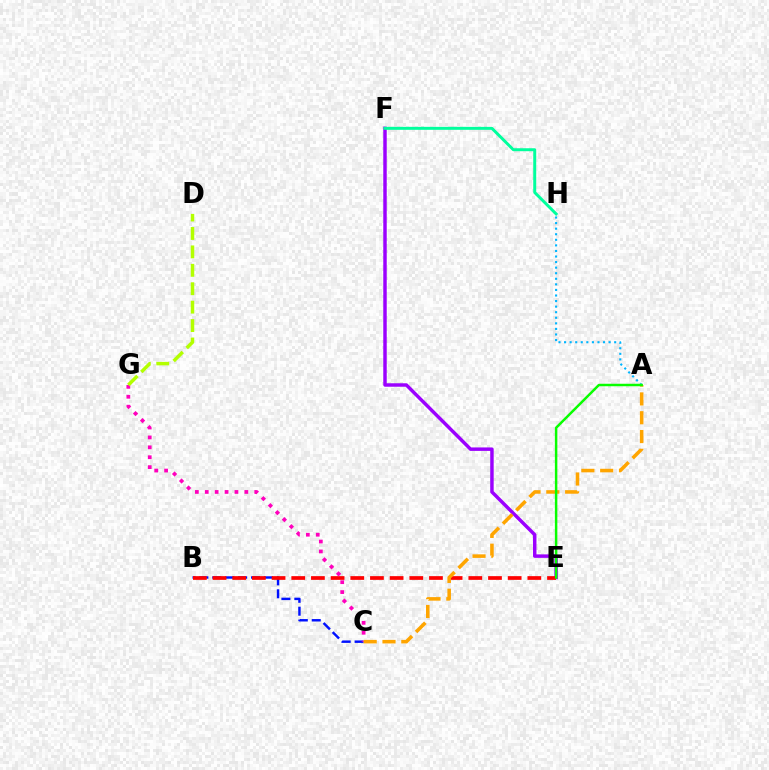{('A', 'H'): [{'color': '#00b5ff', 'line_style': 'dotted', 'thickness': 1.51}], ('E', 'F'): [{'color': '#9b00ff', 'line_style': 'solid', 'thickness': 2.49}], ('B', 'C'): [{'color': '#0010ff', 'line_style': 'dashed', 'thickness': 1.76}], ('F', 'H'): [{'color': '#00ff9d', 'line_style': 'solid', 'thickness': 2.14}], ('B', 'E'): [{'color': '#ff0000', 'line_style': 'dashed', 'thickness': 2.67}], ('C', 'G'): [{'color': '#ff00bd', 'line_style': 'dotted', 'thickness': 2.69}], ('D', 'G'): [{'color': '#b3ff00', 'line_style': 'dashed', 'thickness': 2.5}], ('A', 'C'): [{'color': '#ffa500', 'line_style': 'dashed', 'thickness': 2.56}], ('A', 'E'): [{'color': '#08ff00', 'line_style': 'solid', 'thickness': 1.78}]}